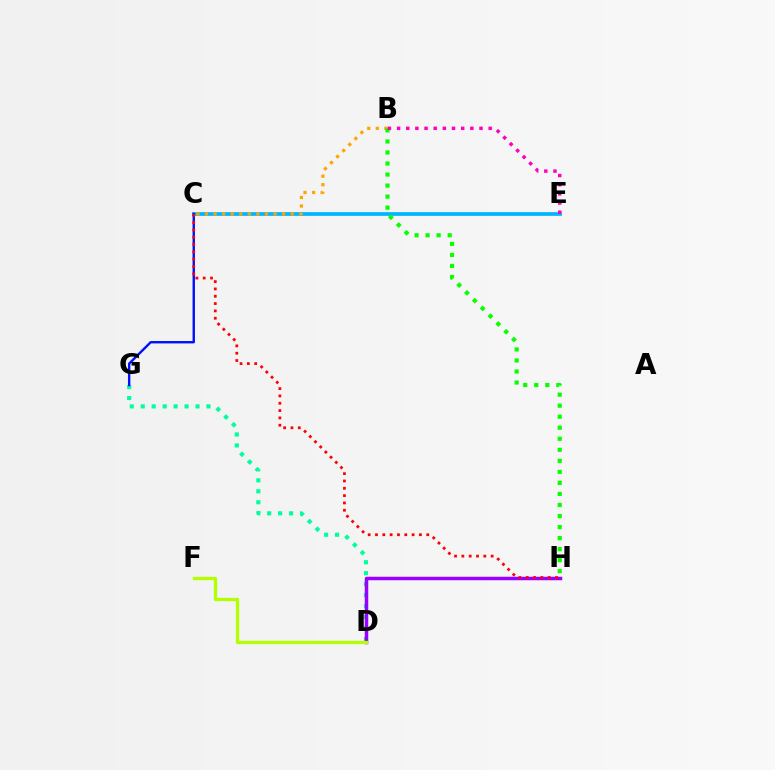{('C', 'E'): [{'color': '#00b5ff', 'line_style': 'solid', 'thickness': 2.67}], ('D', 'G'): [{'color': '#00ff9d', 'line_style': 'dotted', 'thickness': 2.98}], ('C', 'G'): [{'color': '#0010ff', 'line_style': 'solid', 'thickness': 1.72}], ('D', 'H'): [{'color': '#9b00ff', 'line_style': 'solid', 'thickness': 2.52}], ('C', 'H'): [{'color': '#ff0000', 'line_style': 'dotted', 'thickness': 1.99}], ('B', 'C'): [{'color': '#ffa500', 'line_style': 'dotted', 'thickness': 2.33}], ('B', 'H'): [{'color': '#08ff00', 'line_style': 'dotted', 'thickness': 3.0}], ('B', 'E'): [{'color': '#ff00bd', 'line_style': 'dotted', 'thickness': 2.49}], ('D', 'F'): [{'color': '#b3ff00', 'line_style': 'solid', 'thickness': 2.36}]}